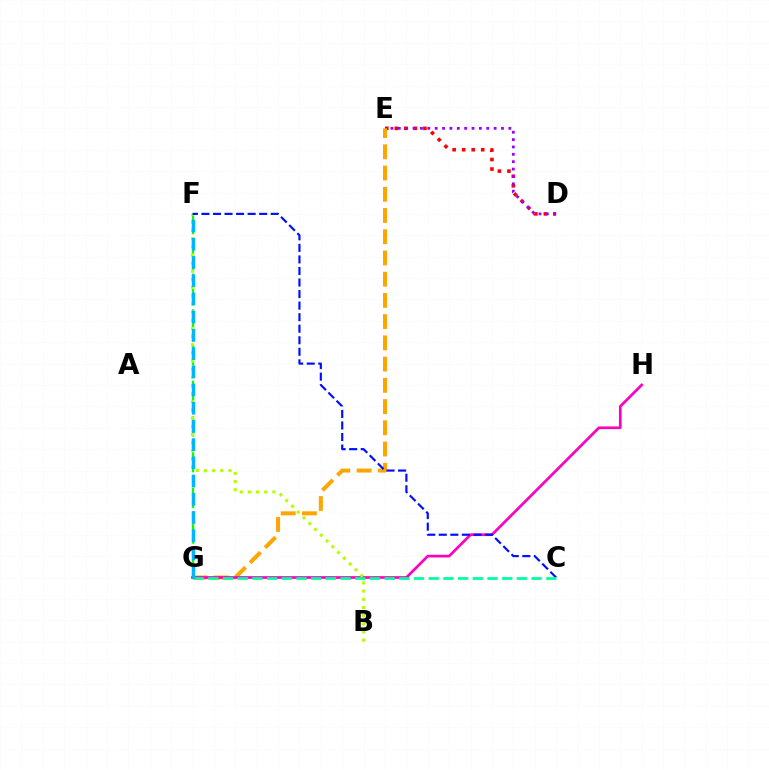{('F', 'G'): [{'color': '#08ff00', 'line_style': 'dashed', 'thickness': 1.62}, {'color': '#00b5ff', 'line_style': 'dashed', 'thickness': 2.47}], ('D', 'E'): [{'color': '#ff0000', 'line_style': 'dotted', 'thickness': 2.59}, {'color': '#9b00ff', 'line_style': 'dotted', 'thickness': 2.0}], ('E', 'G'): [{'color': '#ffa500', 'line_style': 'dashed', 'thickness': 2.88}], ('G', 'H'): [{'color': '#ff00bd', 'line_style': 'solid', 'thickness': 1.94}], ('B', 'F'): [{'color': '#b3ff00', 'line_style': 'dotted', 'thickness': 2.22}], ('C', 'F'): [{'color': '#0010ff', 'line_style': 'dashed', 'thickness': 1.57}], ('C', 'G'): [{'color': '#00ff9d', 'line_style': 'dashed', 'thickness': 2.0}]}